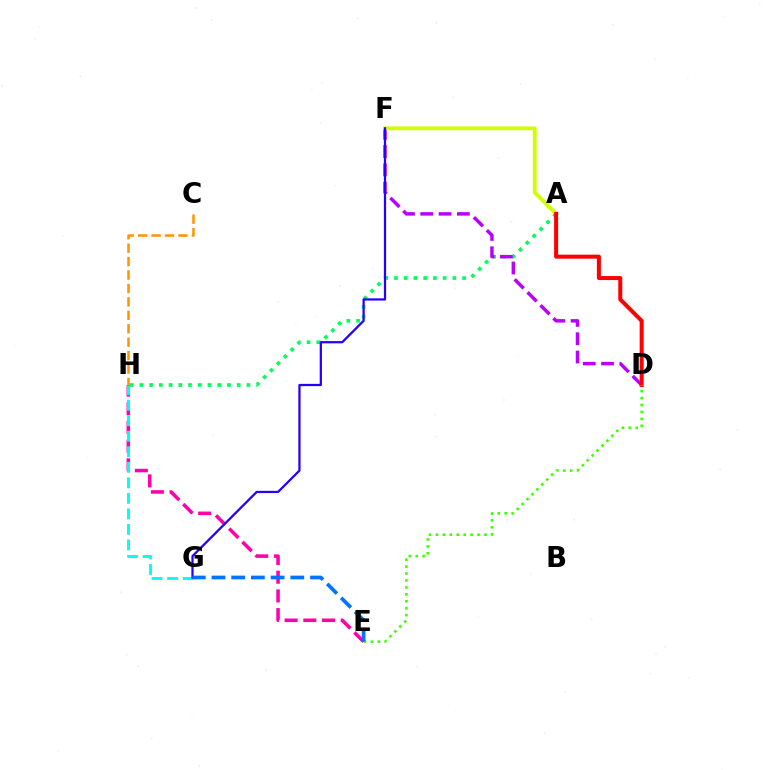{('E', 'H'): [{'color': '#ff00ac', 'line_style': 'dashed', 'thickness': 2.54}], ('A', 'H'): [{'color': '#00ff5c', 'line_style': 'dotted', 'thickness': 2.64}], ('G', 'H'): [{'color': '#00fff6', 'line_style': 'dashed', 'thickness': 2.11}], ('D', 'F'): [{'color': '#b900ff', 'line_style': 'dashed', 'thickness': 2.49}], ('A', 'F'): [{'color': '#d1ff00', 'line_style': 'solid', 'thickness': 2.77}], ('F', 'G'): [{'color': '#2500ff', 'line_style': 'solid', 'thickness': 1.62}], ('A', 'D'): [{'color': '#ff0000', 'line_style': 'solid', 'thickness': 2.9}], ('D', 'E'): [{'color': '#3dff00', 'line_style': 'dotted', 'thickness': 1.88}], ('C', 'H'): [{'color': '#ff9400', 'line_style': 'dashed', 'thickness': 1.82}], ('E', 'G'): [{'color': '#0074ff', 'line_style': 'dashed', 'thickness': 2.68}]}